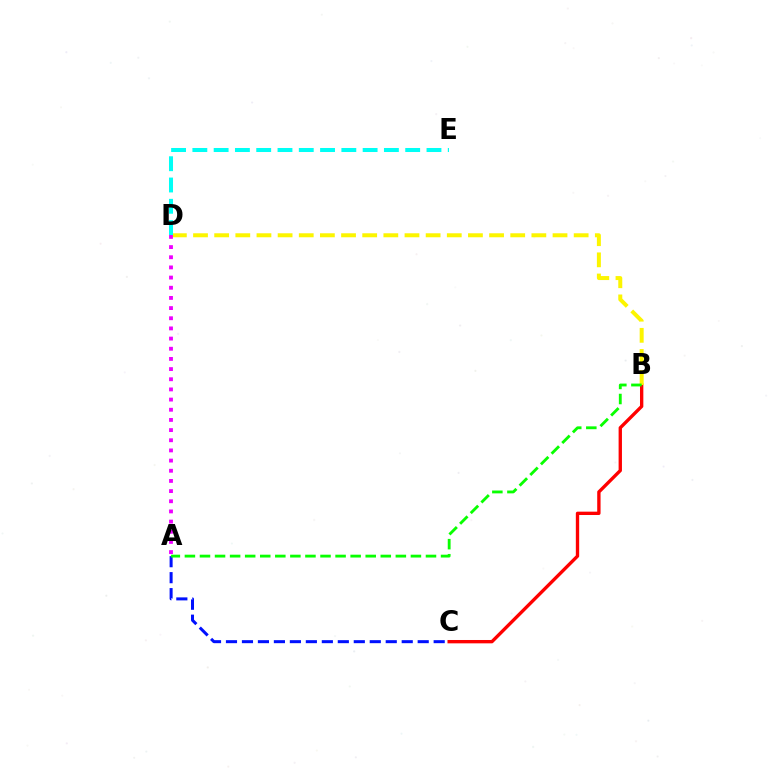{('B', 'C'): [{'color': '#ff0000', 'line_style': 'solid', 'thickness': 2.41}], ('B', 'D'): [{'color': '#fcf500', 'line_style': 'dashed', 'thickness': 2.87}], ('A', 'C'): [{'color': '#0010ff', 'line_style': 'dashed', 'thickness': 2.17}], ('D', 'E'): [{'color': '#00fff6', 'line_style': 'dashed', 'thickness': 2.89}], ('A', 'D'): [{'color': '#ee00ff', 'line_style': 'dotted', 'thickness': 2.76}], ('A', 'B'): [{'color': '#08ff00', 'line_style': 'dashed', 'thickness': 2.05}]}